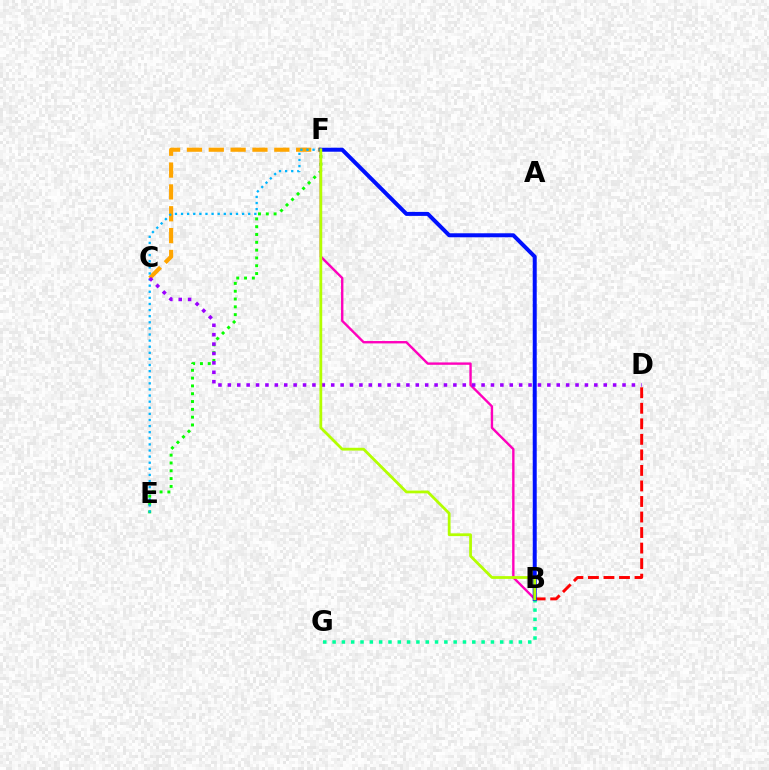{('C', 'F'): [{'color': '#ffa500', 'line_style': 'dashed', 'thickness': 2.97}], ('B', 'D'): [{'color': '#ff0000', 'line_style': 'dashed', 'thickness': 2.11}], ('B', 'G'): [{'color': '#00ff9d', 'line_style': 'dotted', 'thickness': 2.53}], ('E', 'F'): [{'color': '#08ff00', 'line_style': 'dotted', 'thickness': 2.12}, {'color': '#00b5ff', 'line_style': 'dotted', 'thickness': 1.66}], ('B', 'F'): [{'color': '#ff00bd', 'line_style': 'solid', 'thickness': 1.71}, {'color': '#0010ff', 'line_style': 'solid', 'thickness': 2.88}, {'color': '#b3ff00', 'line_style': 'solid', 'thickness': 2.0}], ('C', 'D'): [{'color': '#9b00ff', 'line_style': 'dotted', 'thickness': 2.55}]}